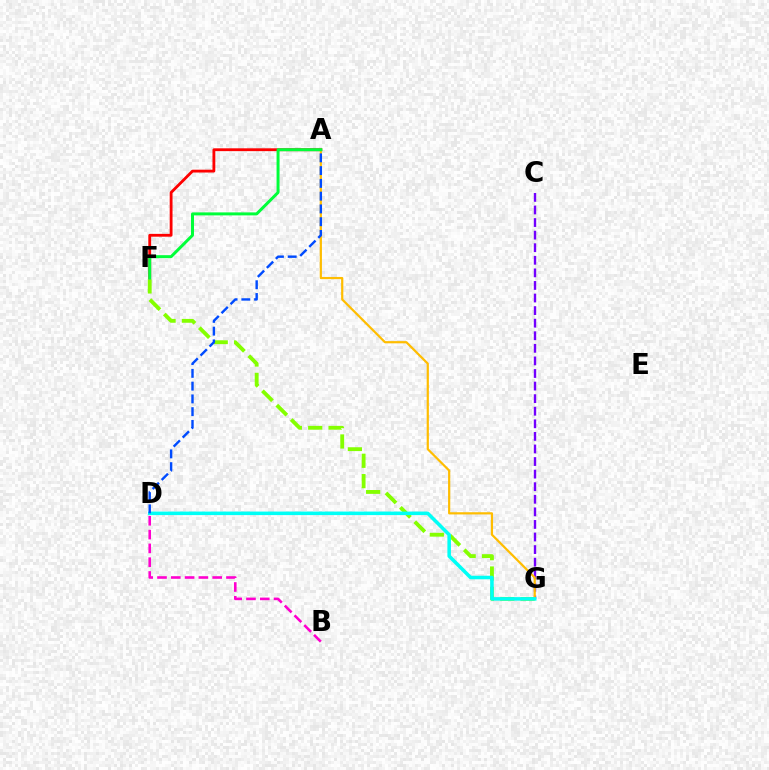{('A', 'F'): [{'color': '#ff0000', 'line_style': 'solid', 'thickness': 2.03}, {'color': '#00ff39', 'line_style': 'solid', 'thickness': 2.15}], ('C', 'G'): [{'color': '#7200ff', 'line_style': 'dashed', 'thickness': 1.71}], ('F', 'G'): [{'color': '#84ff00', 'line_style': 'dashed', 'thickness': 2.76}], ('B', 'D'): [{'color': '#ff00cf', 'line_style': 'dashed', 'thickness': 1.87}], ('A', 'G'): [{'color': '#ffbd00', 'line_style': 'solid', 'thickness': 1.59}], ('D', 'G'): [{'color': '#00fff6', 'line_style': 'solid', 'thickness': 2.55}], ('A', 'D'): [{'color': '#004bff', 'line_style': 'dashed', 'thickness': 1.73}]}